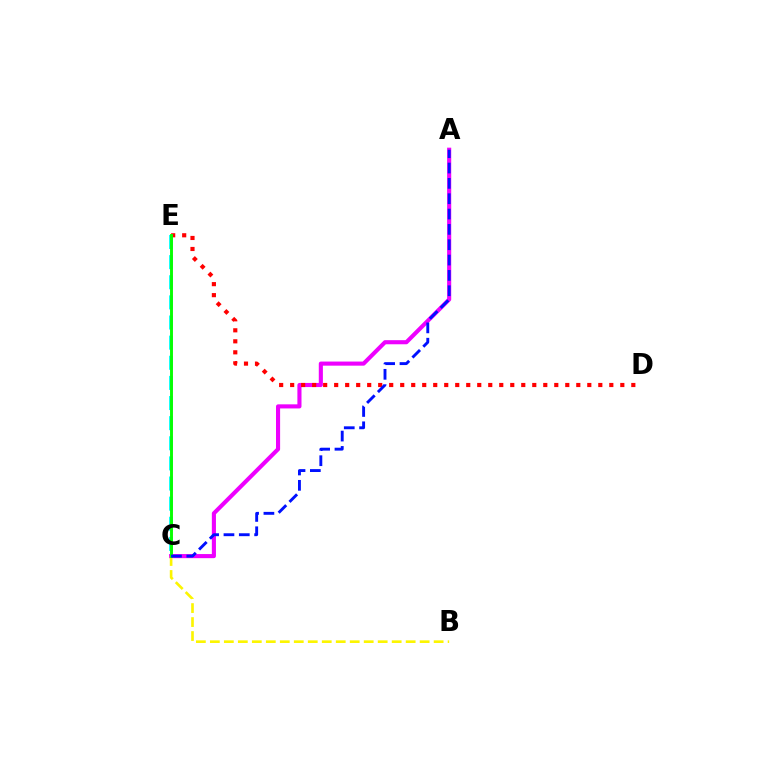{('C', 'E'): [{'color': '#00fff6', 'line_style': 'dashed', 'thickness': 2.73}, {'color': '#08ff00', 'line_style': 'solid', 'thickness': 2.1}], ('A', 'C'): [{'color': '#ee00ff', 'line_style': 'solid', 'thickness': 2.96}, {'color': '#0010ff', 'line_style': 'dashed', 'thickness': 2.08}], ('B', 'C'): [{'color': '#fcf500', 'line_style': 'dashed', 'thickness': 1.9}], ('D', 'E'): [{'color': '#ff0000', 'line_style': 'dotted', 'thickness': 2.99}]}